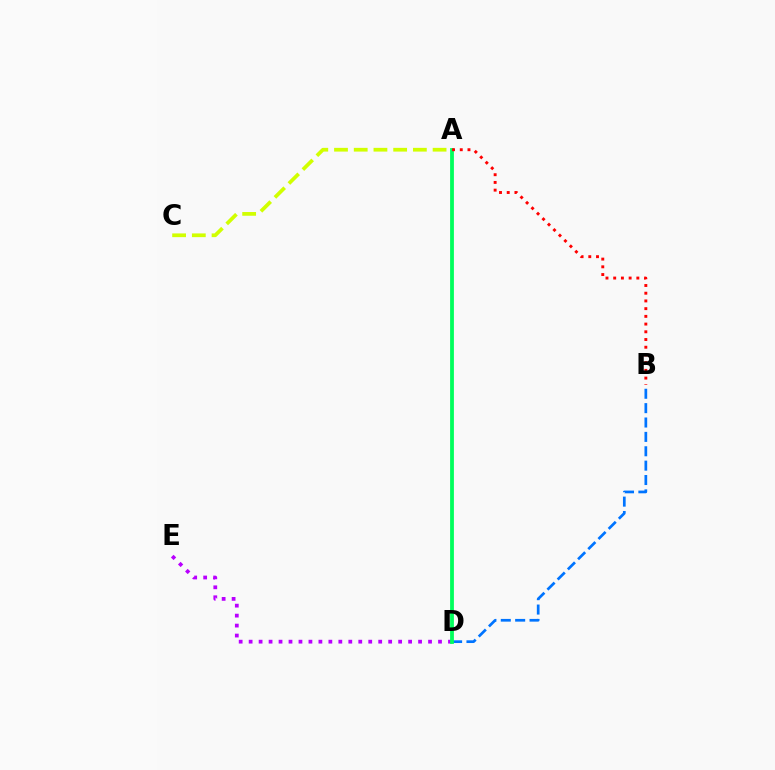{('D', 'E'): [{'color': '#b900ff', 'line_style': 'dotted', 'thickness': 2.71}], ('B', 'D'): [{'color': '#0074ff', 'line_style': 'dashed', 'thickness': 1.95}], ('A', 'C'): [{'color': '#d1ff00', 'line_style': 'dashed', 'thickness': 2.68}], ('A', 'D'): [{'color': '#00ff5c', 'line_style': 'solid', 'thickness': 2.74}], ('A', 'B'): [{'color': '#ff0000', 'line_style': 'dotted', 'thickness': 2.1}]}